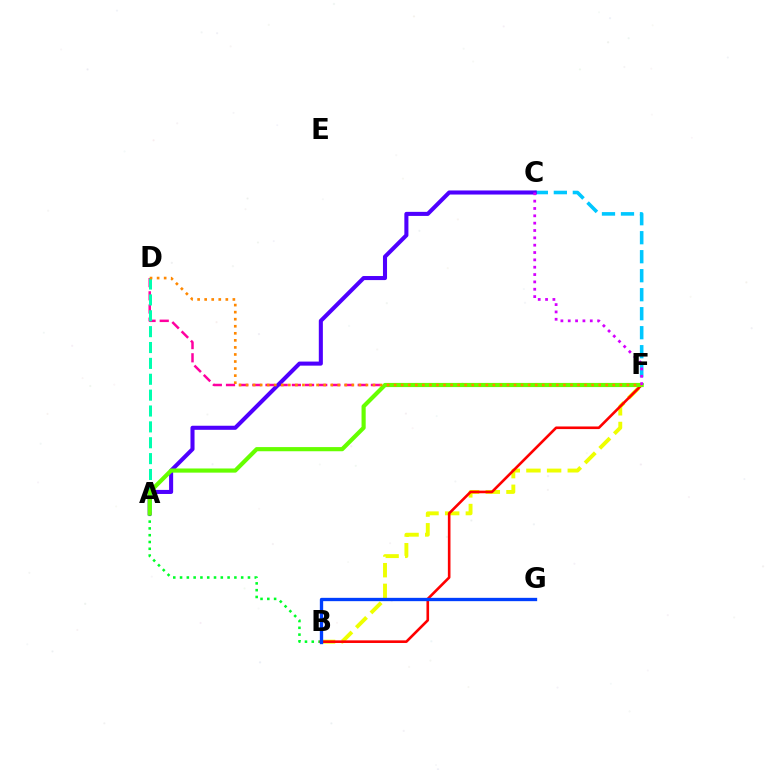{('A', 'B'): [{'color': '#00ff27', 'line_style': 'dotted', 'thickness': 1.84}], ('D', 'F'): [{'color': '#ff00a0', 'line_style': 'dashed', 'thickness': 1.79}, {'color': '#ff8800', 'line_style': 'dotted', 'thickness': 1.92}], ('C', 'F'): [{'color': '#00c7ff', 'line_style': 'dashed', 'thickness': 2.58}, {'color': '#d600ff', 'line_style': 'dotted', 'thickness': 2.0}], ('A', 'C'): [{'color': '#4f00ff', 'line_style': 'solid', 'thickness': 2.93}], ('B', 'F'): [{'color': '#eeff00', 'line_style': 'dashed', 'thickness': 2.81}, {'color': '#ff0000', 'line_style': 'solid', 'thickness': 1.88}], ('A', 'D'): [{'color': '#00ffaf', 'line_style': 'dashed', 'thickness': 2.16}], ('B', 'G'): [{'color': '#003fff', 'line_style': 'solid', 'thickness': 2.39}], ('A', 'F'): [{'color': '#66ff00', 'line_style': 'solid', 'thickness': 3.0}]}